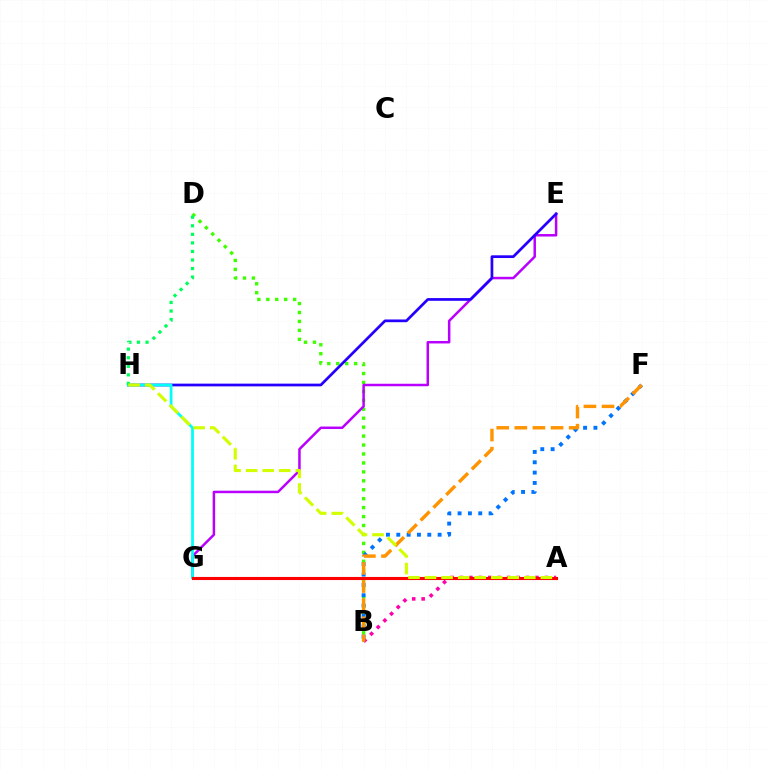{('B', 'D'): [{'color': '#3dff00', 'line_style': 'dotted', 'thickness': 2.43}], ('E', 'G'): [{'color': '#b900ff', 'line_style': 'solid', 'thickness': 1.79}], ('B', 'F'): [{'color': '#0074ff', 'line_style': 'dotted', 'thickness': 2.81}, {'color': '#ff9400', 'line_style': 'dashed', 'thickness': 2.46}], ('E', 'H'): [{'color': '#2500ff', 'line_style': 'solid', 'thickness': 1.96}], ('G', 'H'): [{'color': '#00fff6', 'line_style': 'solid', 'thickness': 1.98}], ('A', 'B'): [{'color': '#ff00ac', 'line_style': 'dotted', 'thickness': 2.56}], ('A', 'G'): [{'color': '#ff0000', 'line_style': 'solid', 'thickness': 2.23}], ('D', 'H'): [{'color': '#00ff5c', 'line_style': 'dotted', 'thickness': 2.32}], ('A', 'H'): [{'color': '#d1ff00', 'line_style': 'dashed', 'thickness': 2.25}]}